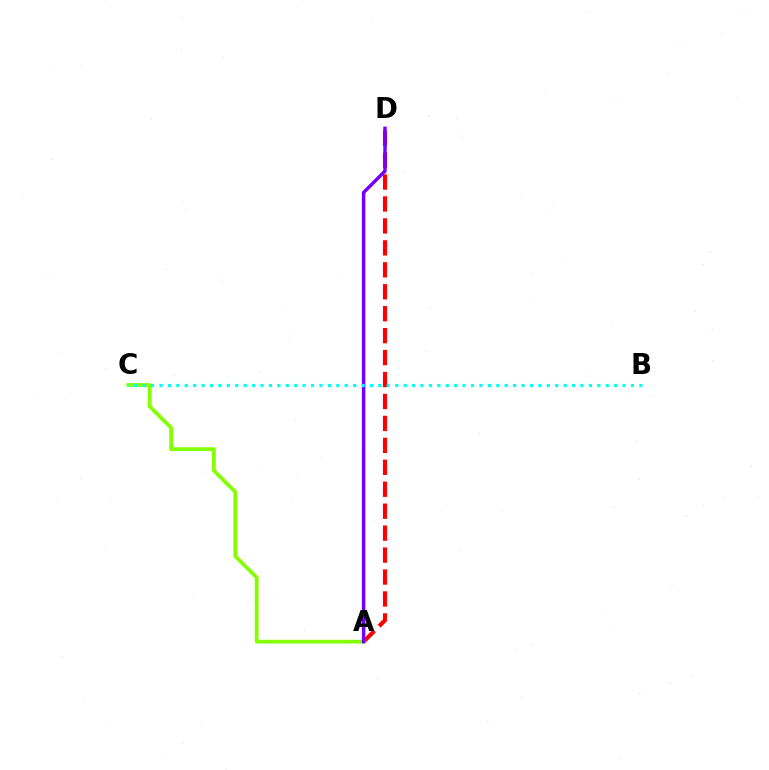{('A', 'D'): [{'color': '#ff0000', 'line_style': 'dashed', 'thickness': 2.98}, {'color': '#7200ff', 'line_style': 'solid', 'thickness': 2.49}], ('A', 'C'): [{'color': '#84ff00', 'line_style': 'solid', 'thickness': 2.71}], ('B', 'C'): [{'color': '#00fff6', 'line_style': 'dotted', 'thickness': 2.29}]}